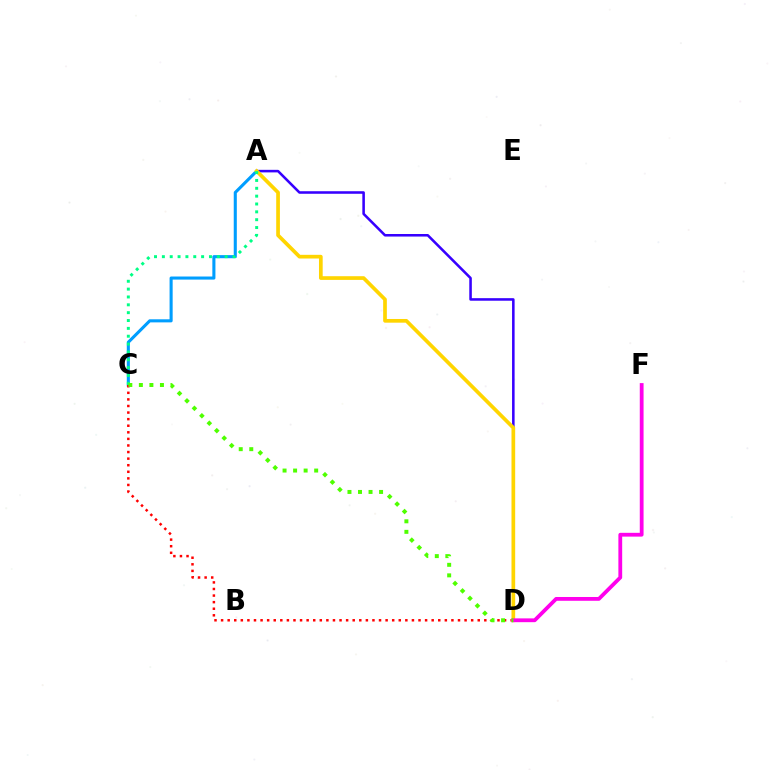{('A', 'D'): [{'color': '#3700ff', 'line_style': 'solid', 'thickness': 1.84}, {'color': '#ffd500', 'line_style': 'solid', 'thickness': 2.66}], ('A', 'C'): [{'color': '#009eff', 'line_style': 'solid', 'thickness': 2.22}, {'color': '#00ff86', 'line_style': 'dotted', 'thickness': 2.13}], ('C', 'D'): [{'color': '#ff0000', 'line_style': 'dotted', 'thickness': 1.79}, {'color': '#4fff00', 'line_style': 'dotted', 'thickness': 2.86}], ('D', 'F'): [{'color': '#ff00ed', 'line_style': 'solid', 'thickness': 2.73}]}